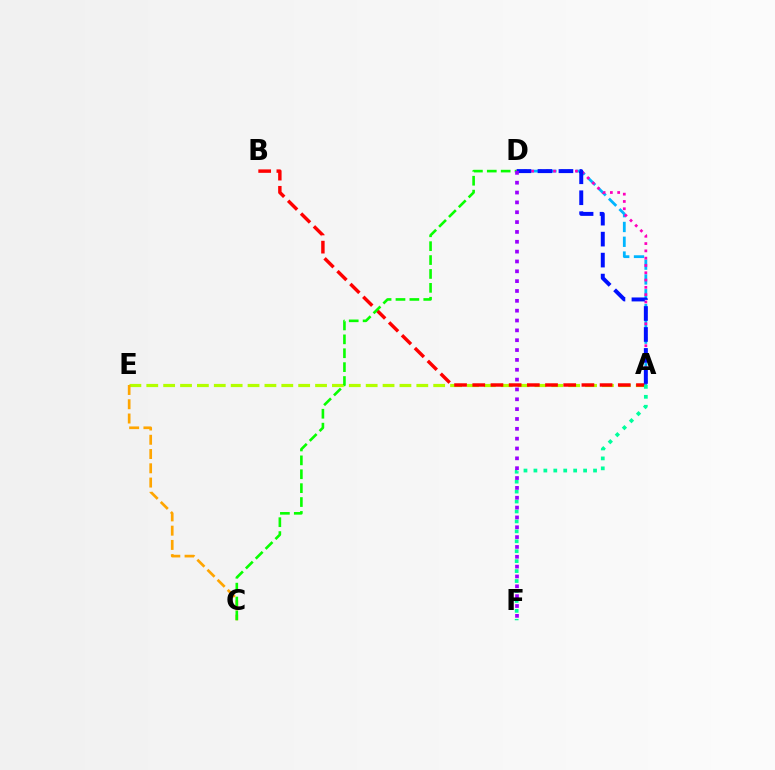{('A', 'E'): [{'color': '#b3ff00', 'line_style': 'dashed', 'thickness': 2.29}], ('A', 'B'): [{'color': '#ff0000', 'line_style': 'dashed', 'thickness': 2.47}], ('C', 'E'): [{'color': '#ffa500', 'line_style': 'dashed', 'thickness': 1.94}], ('A', 'D'): [{'color': '#00b5ff', 'line_style': 'dashed', 'thickness': 2.01}, {'color': '#ff00bd', 'line_style': 'dotted', 'thickness': 1.98}, {'color': '#0010ff', 'line_style': 'dashed', 'thickness': 2.85}], ('C', 'D'): [{'color': '#08ff00', 'line_style': 'dashed', 'thickness': 1.89}], ('A', 'F'): [{'color': '#00ff9d', 'line_style': 'dotted', 'thickness': 2.7}], ('D', 'F'): [{'color': '#9b00ff', 'line_style': 'dotted', 'thickness': 2.67}]}